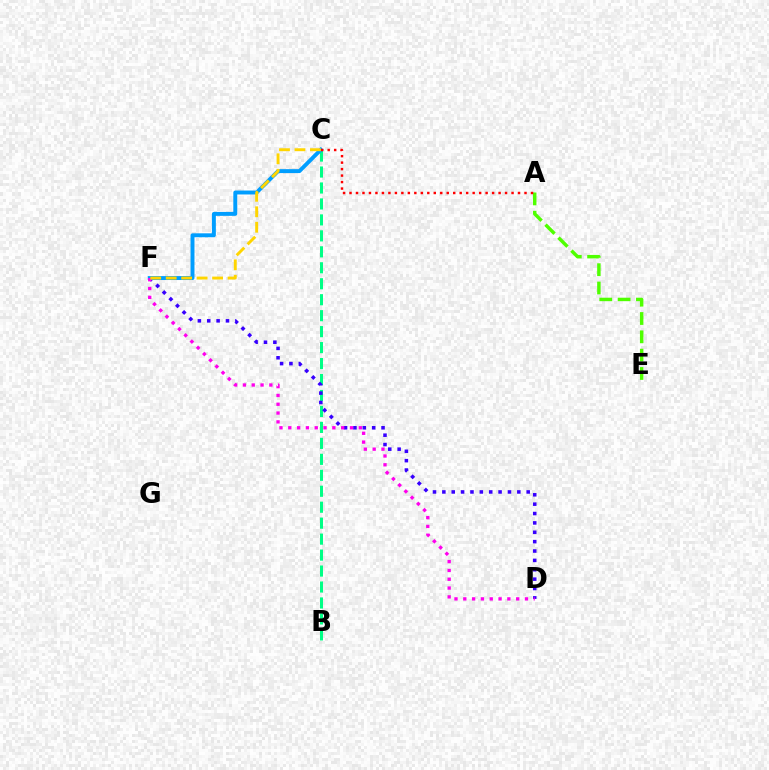{('B', 'C'): [{'color': '#00ff86', 'line_style': 'dashed', 'thickness': 2.17}], ('A', 'E'): [{'color': '#4fff00', 'line_style': 'dashed', 'thickness': 2.49}], ('D', 'F'): [{'color': '#3700ff', 'line_style': 'dotted', 'thickness': 2.55}, {'color': '#ff00ed', 'line_style': 'dotted', 'thickness': 2.4}], ('C', 'F'): [{'color': '#009eff', 'line_style': 'solid', 'thickness': 2.83}, {'color': '#ffd500', 'line_style': 'dashed', 'thickness': 2.1}], ('A', 'C'): [{'color': '#ff0000', 'line_style': 'dotted', 'thickness': 1.76}]}